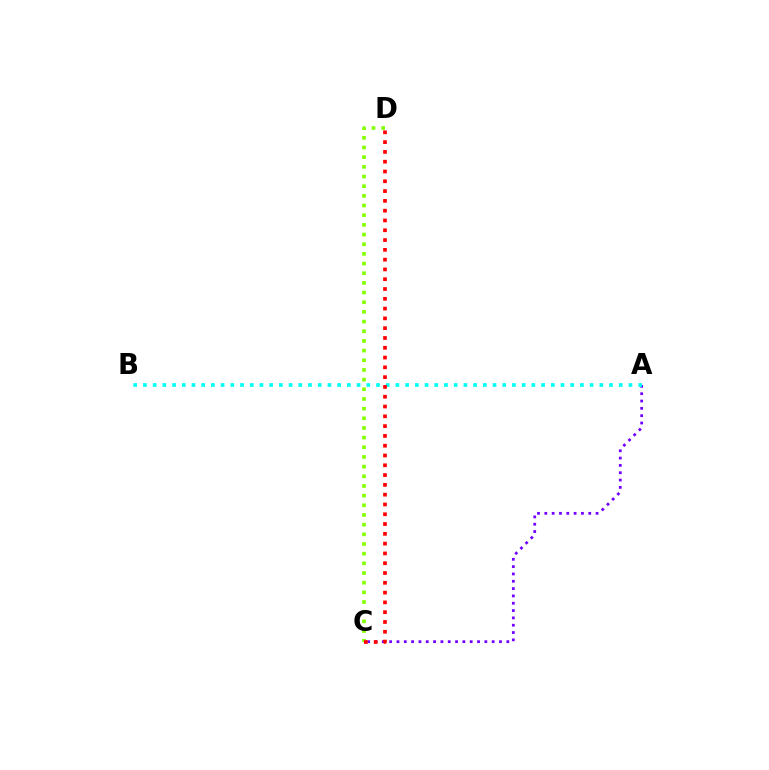{('A', 'C'): [{'color': '#7200ff', 'line_style': 'dotted', 'thickness': 1.99}], ('A', 'B'): [{'color': '#00fff6', 'line_style': 'dotted', 'thickness': 2.64}], ('C', 'D'): [{'color': '#84ff00', 'line_style': 'dotted', 'thickness': 2.63}, {'color': '#ff0000', 'line_style': 'dotted', 'thickness': 2.66}]}